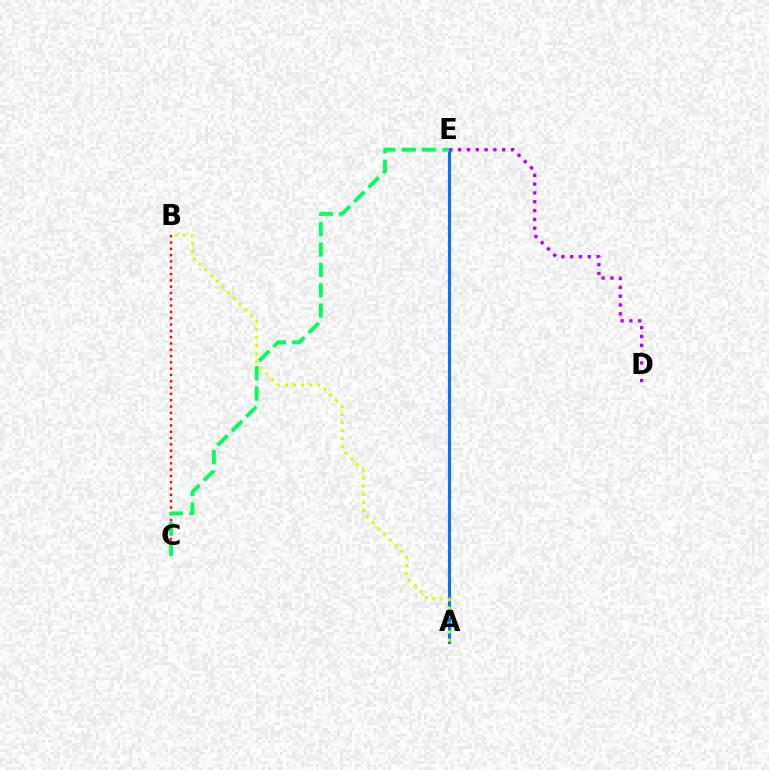{('A', 'E'): [{'color': '#0074ff', 'line_style': 'solid', 'thickness': 2.23}], ('D', 'E'): [{'color': '#b900ff', 'line_style': 'dotted', 'thickness': 2.39}], ('A', 'B'): [{'color': '#d1ff00', 'line_style': 'dotted', 'thickness': 2.19}], ('B', 'C'): [{'color': '#ff0000', 'line_style': 'dotted', 'thickness': 1.71}], ('C', 'E'): [{'color': '#00ff5c', 'line_style': 'dashed', 'thickness': 2.76}]}